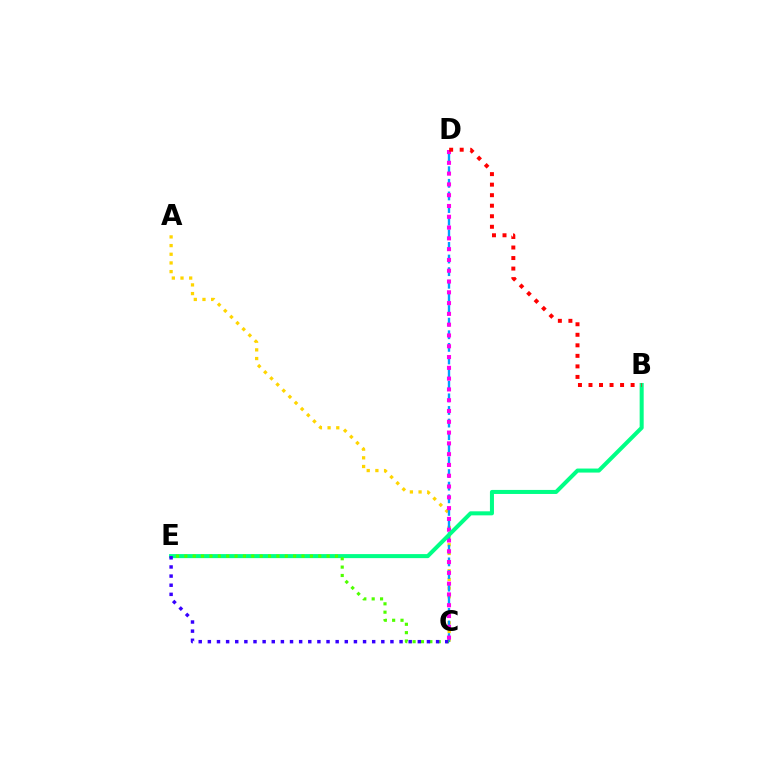{('A', 'C'): [{'color': '#ffd500', 'line_style': 'dotted', 'thickness': 2.36}], ('C', 'D'): [{'color': '#009eff', 'line_style': 'dashed', 'thickness': 1.71}, {'color': '#ff00ed', 'line_style': 'dotted', 'thickness': 2.93}], ('B', 'E'): [{'color': '#00ff86', 'line_style': 'solid', 'thickness': 2.9}], ('C', 'E'): [{'color': '#4fff00', 'line_style': 'dotted', 'thickness': 2.27}, {'color': '#3700ff', 'line_style': 'dotted', 'thickness': 2.48}], ('B', 'D'): [{'color': '#ff0000', 'line_style': 'dotted', 'thickness': 2.86}]}